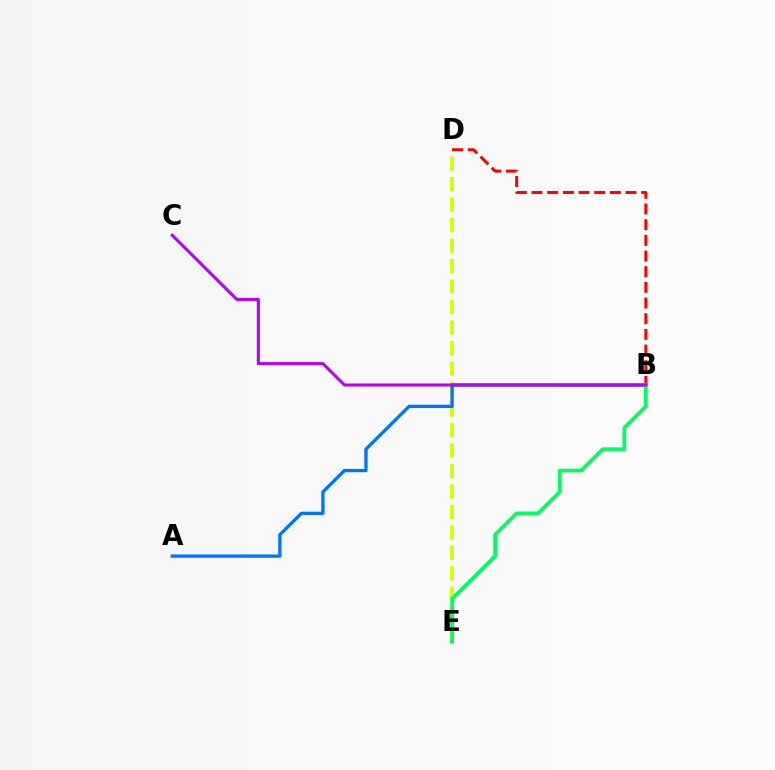{('D', 'E'): [{'color': '#d1ff00', 'line_style': 'dashed', 'thickness': 2.78}], ('A', 'B'): [{'color': '#0074ff', 'line_style': 'solid', 'thickness': 2.38}], ('B', 'D'): [{'color': '#ff0000', 'line_style': 'dashed', 'thickness': 2.13}], ('B', 'E'): [{'color': '#00ff5c', 'line_style': 'solid', 'thickness': 2.7}], ('B', 'C'): [{'color': '#b900ff', 'line_style': 'solid', 'thickness': 2.21}]}